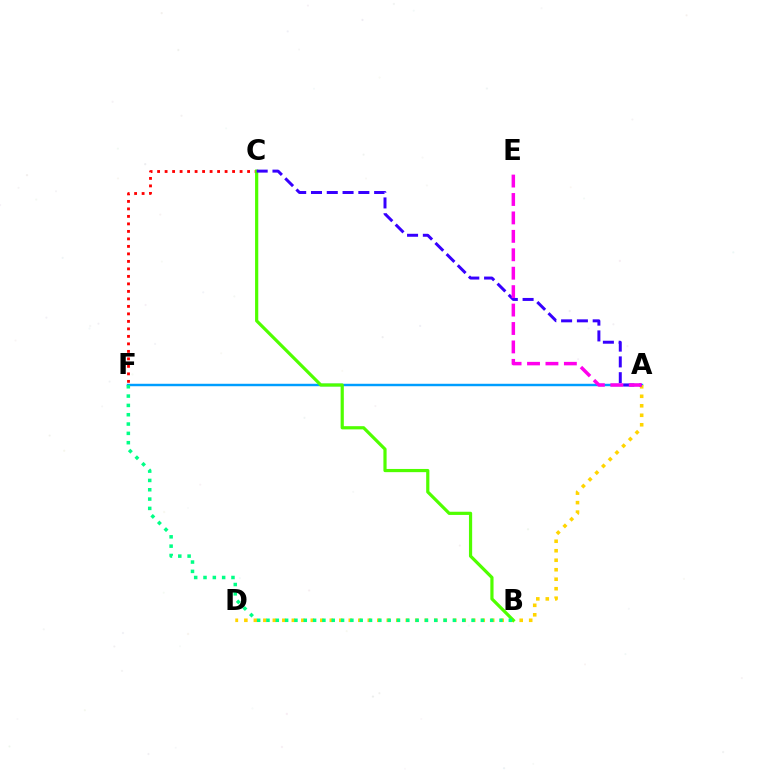{('C', 'F'): [{'color': '#ff0000', 'line_style': 'dotted', 'thickness': 2.04}], ('A', 'F'): [{'color': '#009eff', 'line_style': 'solid', 'thickness': 1.76}], ('A', 'D'): [{'color': '#ffd500', 'line_style': 'dotted', 'thickness': 2.58}], ('B', 'C'): [{'color': '#4fff00', 'line_style': 'solid', 'thickness': 2.3}], ('A', 'C'): [{'color': '#3700ff', 'line_style': 'dashed', 'thickness': 2.15}], ('B', 'F'): [{'color': '#00ff86', 'line_style': 'dotted', 'thickness': 2.53}], ('A', 'E'): [{'color': '#ff00ed', 'line_style': 'dashed', 'thickness': 2.5}]}